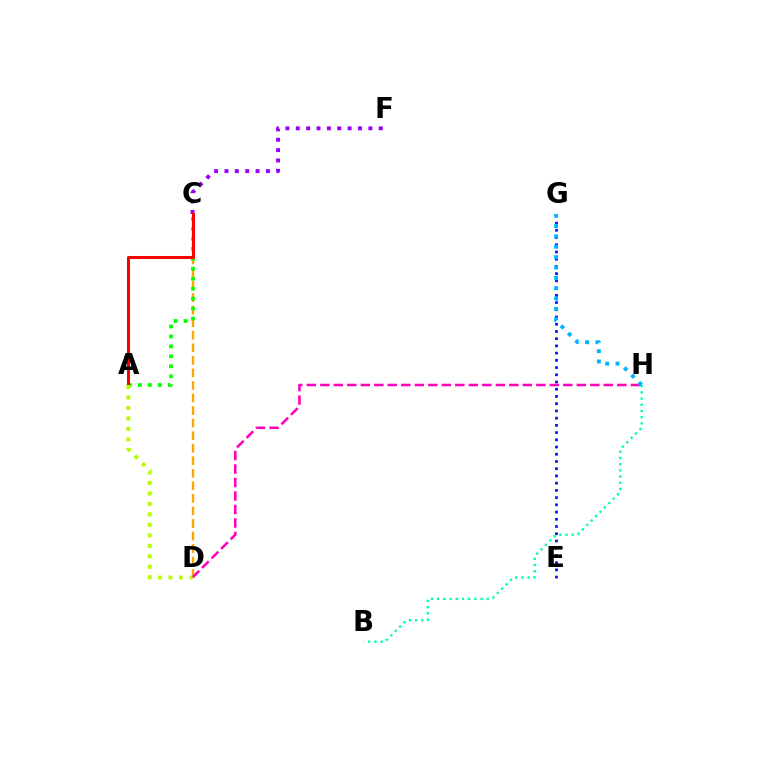{('C', 'D'): [{'color': '#ffa500', 'line_style': 'dashed', 'thickness': 1.7}], ('E', 'G'): [{'color': '#0010ff', 'line_style': 'dotted', 'thickness': 1.96}], ('D', 'H'): [{'color': '#ff00bd', 'line_style': 'dashed', 'thickness': 1.83}], ('A', 'C'): [{'color': '#08ff00', 'line_style': 'dotted', 'thickness': 2.71}, {'color': '#ff0000', 'line_style': 'solid', 'thickness': 2.2}], ('C', 'F'): [{'color': '#9b00ff', 'line_style': 'dotted', 'thickness': 2.82}], ('B', 'H'): [{'color': '#00ff9d', 'line_style': 'dotted', 'thickness': 1.69}], ('G', 'H'): [{'color': '#00b5ff', 'line_style': 'dotted', 'thickness': 2.81}], ('A', 'D'): [{'color': '#b3ff00', 'line_style': 'dotted', 'thickness': 2.85}]}